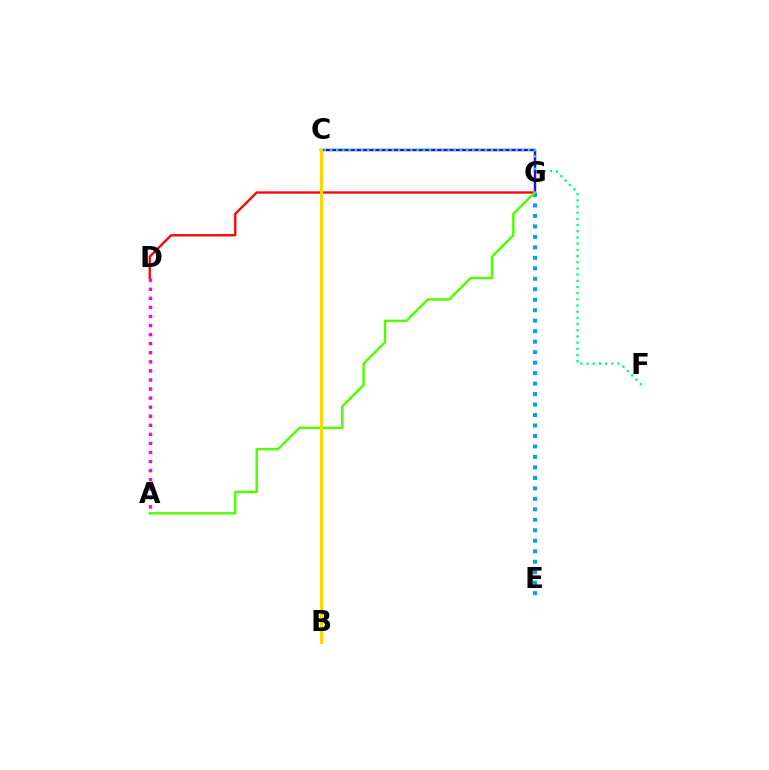{('C', 'G'): [{'color': '#3700ff', 'line_style': 'solid', 'thickness': 1.77}], ('C', 'F'): [{'color': '#00ff86', 'line_style': 'dotted', 'thickness': 1.68}], ('E', 'G'): [{'color': '#009eff', 'line_style': 'dotted', 'thickness': 2.85}], ('D', 'G'): [{'color': '#ff0000', 'line_style': 'solid', 'thickness': 1.67}], ('A', 'G'): [{'color': '#4fff00', 'line_style': 'solid', 'thickness': 1.76}], ('B', 'C'): [{'color': '#ffd500', 'line_style': 'solid', 'thickness': 2.16}], ('A', 'D'): [{'color': '#ff00ed', 'line_style': 'dotted', 'thickness': 2.46}]}